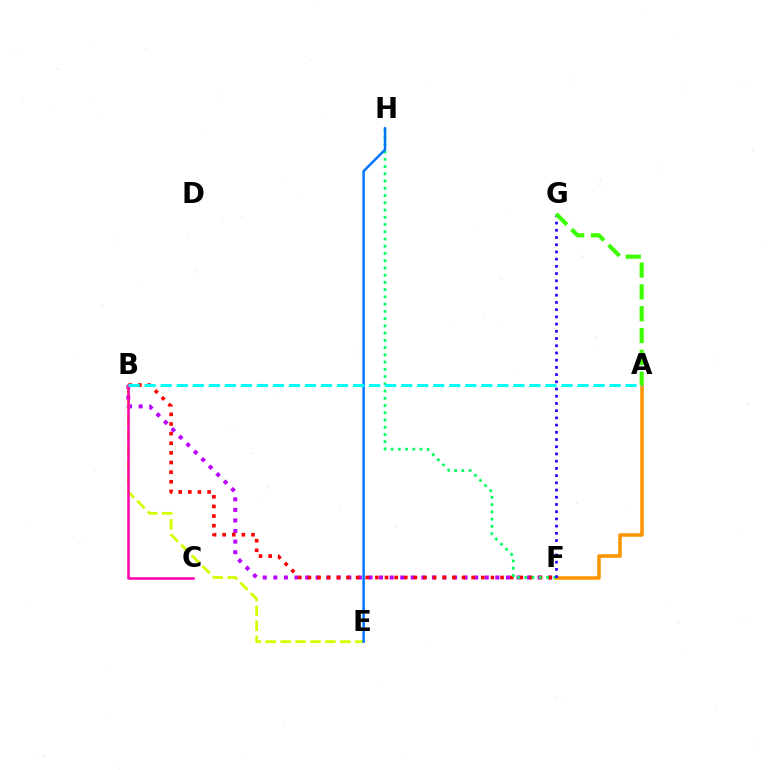{('B', 'F'): [{'color': '#b900ff', 'line_style': 'dotted', 'thickness': 2.87}, {'color': '#ff0000', 'line_style': 'dotted', 'thickness': 2.62}], ('B', 'E'): [{'color': '#d1ff00', 'line_style': 'dashed', 'thickness': 2.03}], ('A', 'F'): [{'color': '#ff9400', 'line_style': 'solid', 'thickness': 2.54}], ('B', 'C'): [{'color': '#ff00ac', 'line_style': 'solid', 'thickness': 1.83}], ('F', 'H'): [{'color': '#00ff5c', 'line_style': 'dotted', 'thickness': 1.97}], ('E', 'H'): [{'color': '#0074ff', 'line_style': 'solid', 'thickness': 1.76}], ('A', 'B'): [{'color': '#00fff6', 'line_style': 'dashed', 'thickness': 2.18}], ('F', 'G'): [{'color': '#2500ff', 'line_style': 'dotted', 'thickness': 1.96}], ('A', 'G'): [{'color': '#3dff00', 'line_style': 'dashed', 'thickness': 2.96}]}